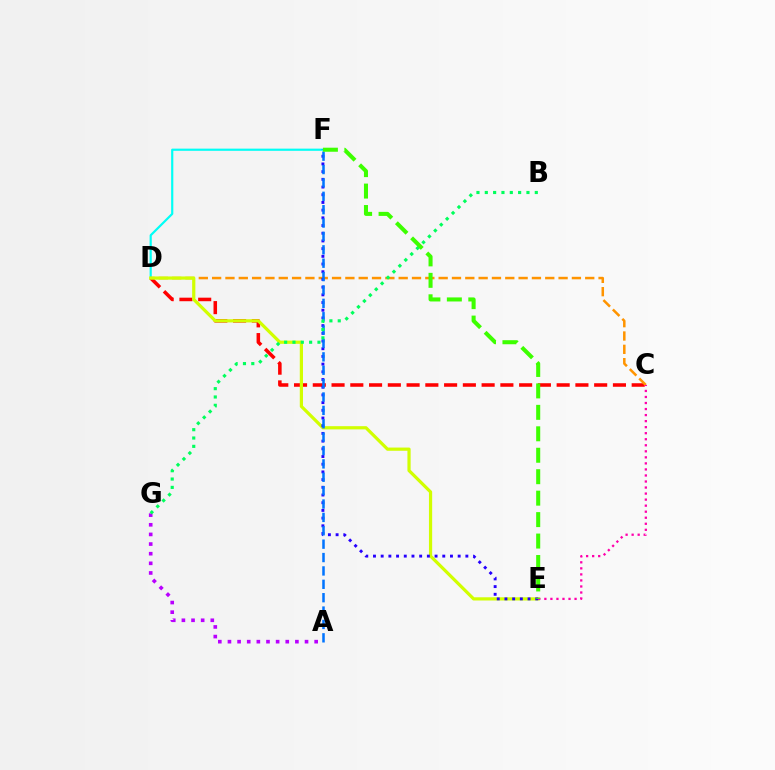{('C', 'D'): [{'color': '#ff0000', 'line_style': 'dashed', 'thickness': 2.55}, {'color': '#ff9400', 'line_style': 'dashed', 'thickness': 1.81}], ('A', 'G'): [{'color': '#b900ff', 'line_style': 'dotted', 'thickness': 2.62}], ('D', 'F'): [{'color': '#00fff6', 'line_style': 'solid', 'thickness': 1.57}], ('D', 'E'): [{'color': '#d1ff00', 'line_style': 'solid', 'thickness': 2.31}], ('C', 'E'): [{'color': '#ff00ac', 'line_style': 'dotted', 'thickness': 1.64}], ('E', 'F'): [{'color': '#2500ff', 'line_style': 'dotted', 'thickness': 2.09}, {'color': '#3dff00', 'line_style': 'dashed', 'thickness': 2.91}], ('A', 'F'): [{'color': '#0074ff', 'line_style': 'dashed', 'thickness': 1.82}], ('B', 'G'): [{'color': '#00ff5c', 'line_style': 'dotted', 'thickness': 2.26}]}